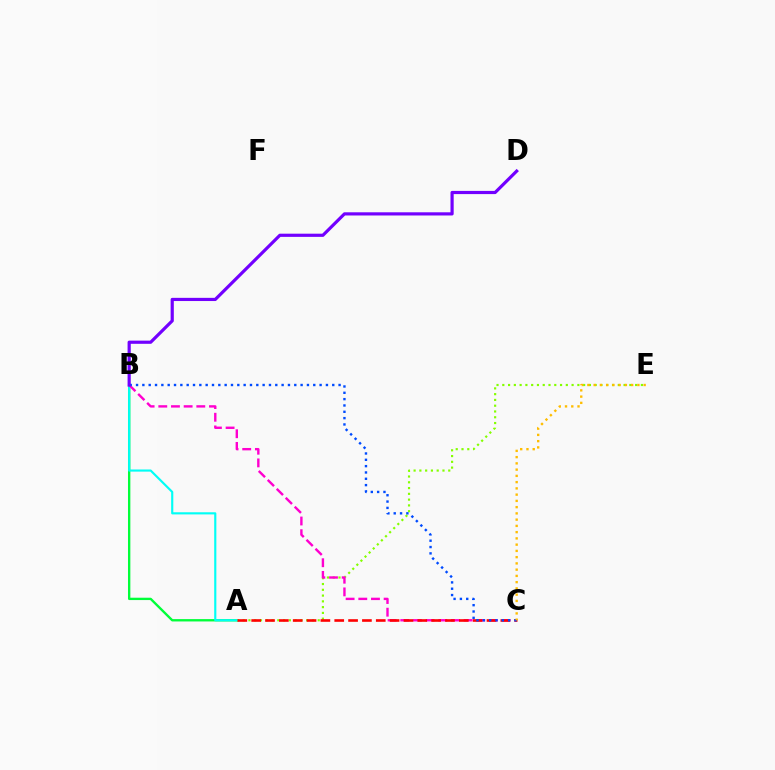{('A', 'B'): [{'color': '#00ff39', 'line_style': 'solid', 'thickness': 1.69}, {'color': '#00fff6', 'line_style': 'solid', 'thickness': 1.55}], ('A', 'E'): [{'color': '#84ff00', 'line_style': 'dotted', 'thickness': 1.57}], ('B', 'C'): [{'color': '#ff00cf', 'line_style': 'dashed', 'thickness': 1.72}, {'color': '#004bff', 'line_style': 'dotted', 'thickness': 1.72}], ('A', 'C'): [{'color': '#ff0000', 'line_style': 'dashed', 'thickness': 1.88}], ('C', 'E'): [{'color': '#ffbd00', 'line_style': 'dotted', 'thickness': 1.7}], ('B', 'D'): [{'color': '#7200ff', 'line_style': 'solid', 'thickness': 2.29}]}